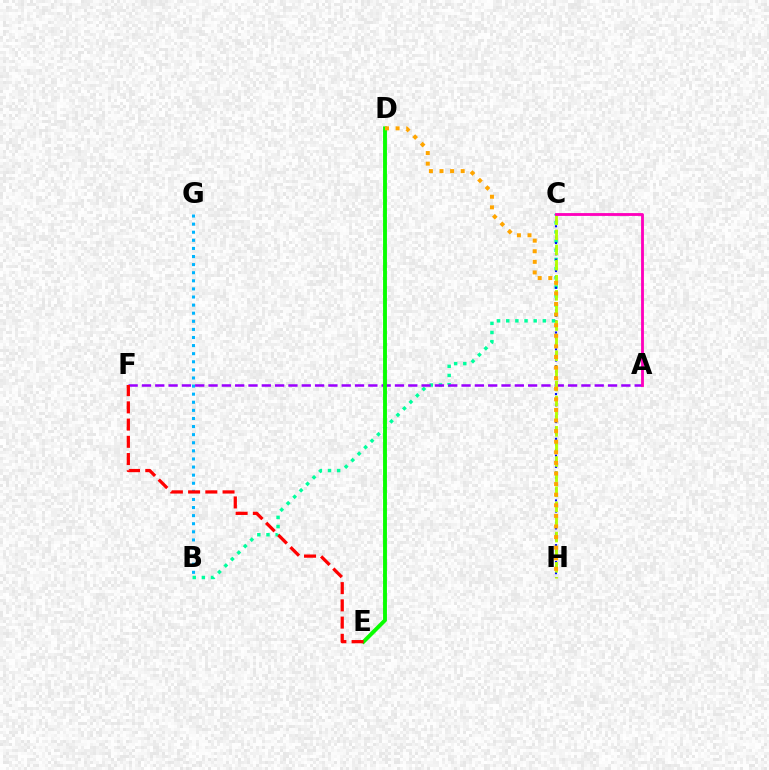{('B', 'C'): [{'color': '#00ff9d', 'line_style': 'dotted', 'thickness': 2.49}], ('C', 'H'): [{'color': '#0010ff', 'line_style': 'dotted', 'thickness': 1.52}, {'color': '#b3ff00', 'line_style': 'dashed', 'thickness': 2.05}], ('A', 'F'): [{'color': '#9b00ff', 'line_style': 'dashed', 'thickness': 1.81}], ('D', 'E'): [{'color': '#08ff00', 'line_style': 'solid', 'thickness': 2.79}], ('A', 'C'): [{'color': '#ff00bd', 'line_style': 'solid', 'thickness': 2.04}], ('B', 'G'): [{'color': '#00b5ff', 'line_style': 'dotted', 'thickness': 2.2}], ('D', 'H'): [{'color': '#ffa500', 'line_style': 'dotted', 'thickness': 2.88}], ('E', 'F'): [{'color': '#ff0000', 'line_style': 'dashed', 'thickness': 2.34}]}